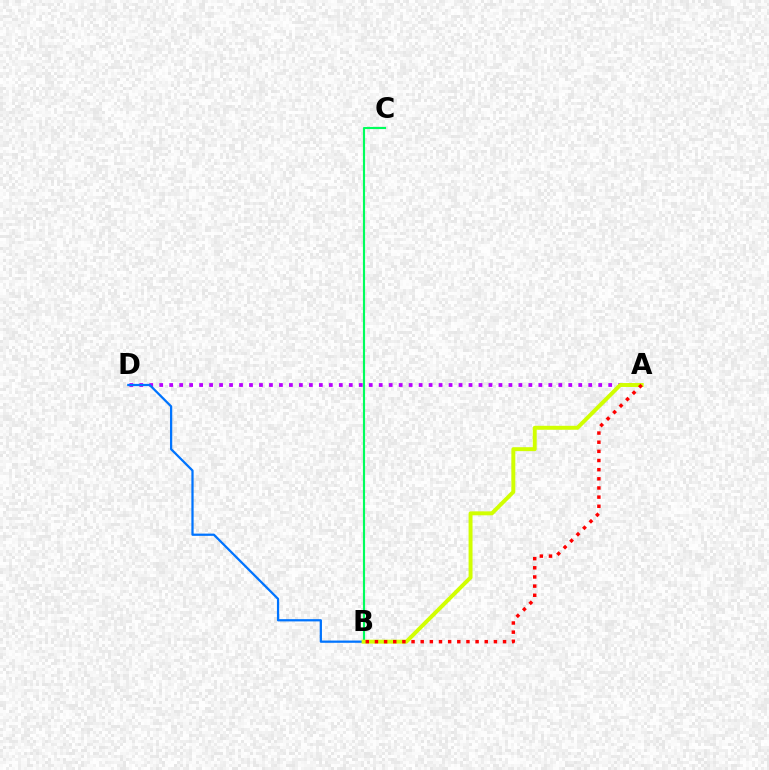{('B', 'C'): [{'color': '#00ff5c', 'line_style': 'solid', 'thickness': 1.55}], ('A', 'D'): [{'color': '#b900ff', 'line_style': 'dotted', 'thickness': 2.71}], ('B', 'D'): [{'color': '#0074ff', 'line_style': 'solid', 'thickness': 1.62}], ('A', 'B'): [{'color': '#d1ff00', 'line_style': 'solid', 'thickness': 2.84}, {'color': '#ff0000', 'line_style': 'dotted', 'thickness': 2.49}]}